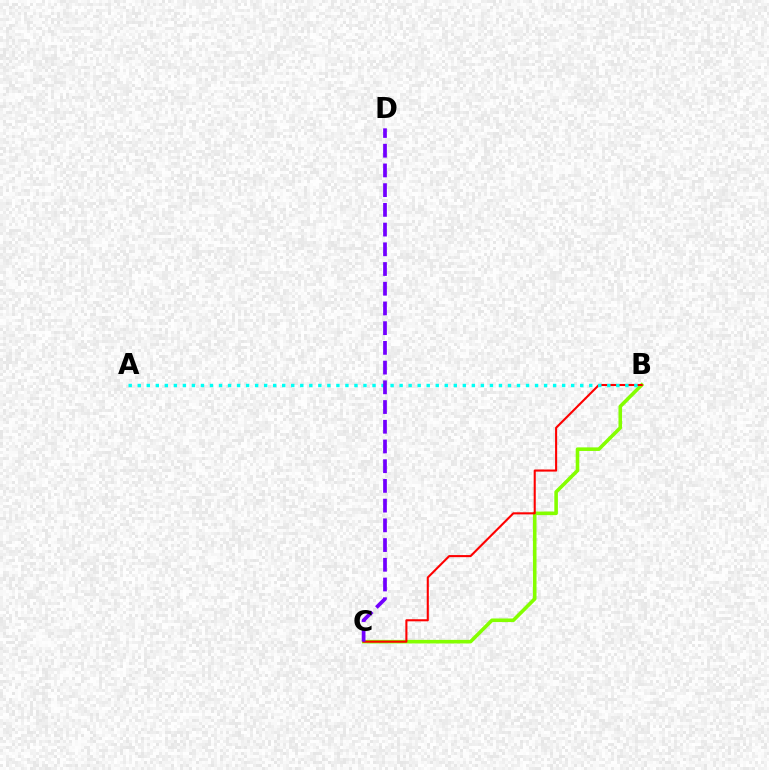{('B', 'C'): [{'color': '#84ff00', 'line_style': 'solid', 'thickness': 2.58}, {'color': '#ff0000', 'line_style': 'solid', 'thickness': 1.5}], ('A', 'B'): [{'color': '#00fff6', 'line_style': 'dotted', 'thickness': 2.45}], ('C', 'D'): [{'color': '#7200ff', 'line_style': 'dashed', 'thickness': 2.68}]}